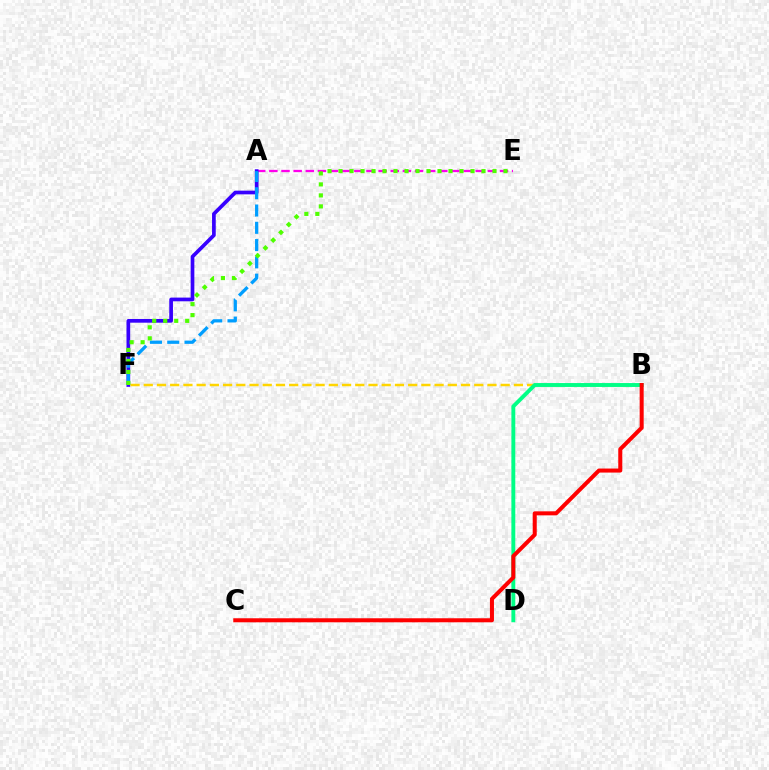{('A', 'E'): [{'color': '#ff00ed', 'line_style': 'dashed', 'thickness': 1.65}], ('A', 'F'): [{'color': '#3700ff', 'line_style': 'solid', 'thickness': 2.66}, {'color': '#009eff', 'line_style': 'dashed', 'thickness': 2.35}], ('B', 'F'): [{'color': '#ffd500', 'line_style': 'dashed', 'thickness': 1.8}], ('B', 'D'): [{'color': '#00ff86', 'line_style': 'solid', 'thickness': 2.81}], ('B', 'C'): [{'color': '#ff0000', 'line_style': 'solid', 'thickness': 2.9}], ('E', 'F'): [{'color': '#4fff00', 'line_style': 'dotted', 'thickness': 2.99}]}